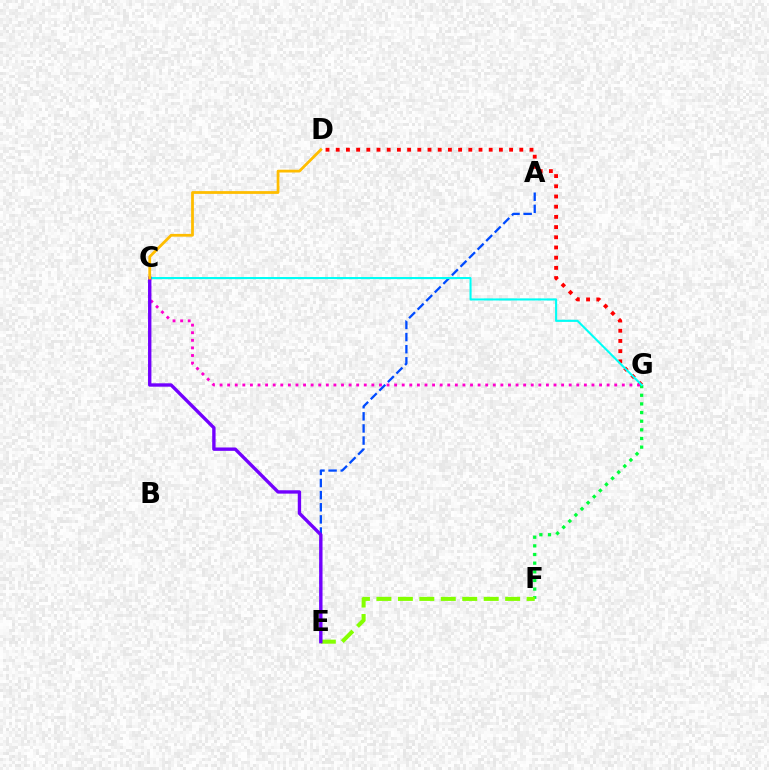{('D', 'G'): [{'color': '#ff0000', 'line_style': 'dotted', 'thickness': 2.77}], ('F', 'G'): [{'color': '#00ff39', 'line_style': 'dotted', 'thickness': 2.35}], ('C', 'G'): [{'color': '#ff00cf', 'line_style': 'dotted', 'thickness': 2.06}, {'color': '#00fff6', 'line_style': 'solid', 'thickness': 1.51}], ('E', 'F'): [{'color': '#84ff00', 'line_style': 'dashed', 'thickness': 2.91}], ('A', 'E'): [{'color': '#004bff', 'line_style': 'dashed', 'thickness': 1.65}], ('C', 'E'): [{'color': '#7200ff', 'line_style': 'solid', 'thickness': 2.42}], ('C', 'D'): [{'color': '#ffbd00', 'line_style': 'solid', 'thickness': 2.0}]}